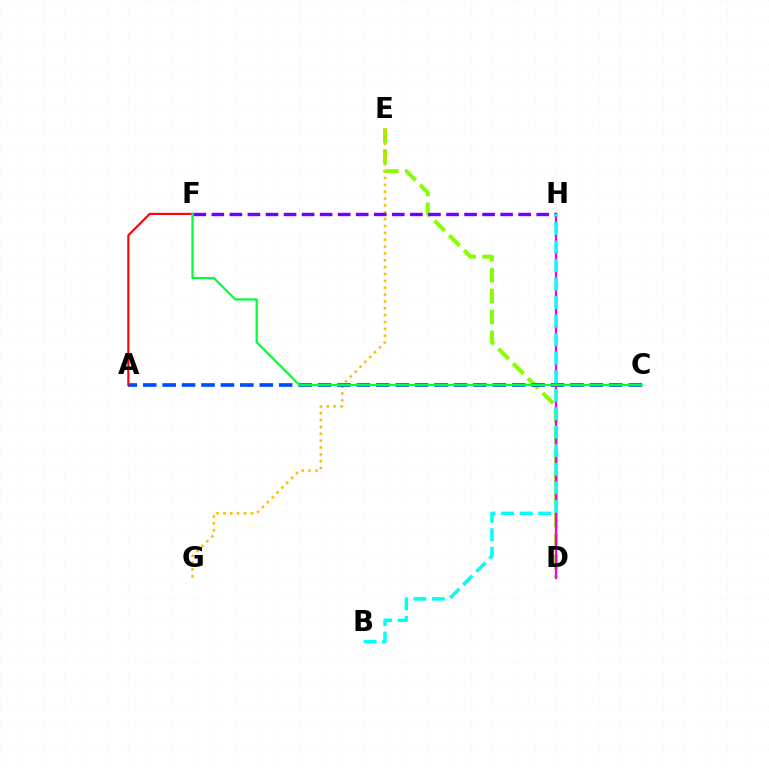{('D', 'E'): [{'color': '#84ff00', 'line_style': 'dashed', 'thickness': 2.84}], ('E', 'G'): [{'color': '#ffbd00', 'line_style': 'dotted', 'thickness': 1.86}], ('A', 'C'): [{'color': '#004bff', 'line_style': 'dashed', 'thickness': 2.64}], ('D', 'H'): [{'color': '#ff00cf', 'line_style': 'solid', 'thickness': 1.67}], ('A', 'F'): [{'color': '#ff0000', 'line_style': 'solid', 'thickness': 1.53}], ('F', 'H'): [{'color': '#7200ff', 'line_style': 'dashed', 'thickness': 2.45}], ('C', 'F'): [{'color': '#00ff39', 'line_style': 'solid', 'thickness': 1.61}], ('B', 'H'): [{'color': '#00fff6', 'line_style': 'dashed', 'thickness': 2.52}]}